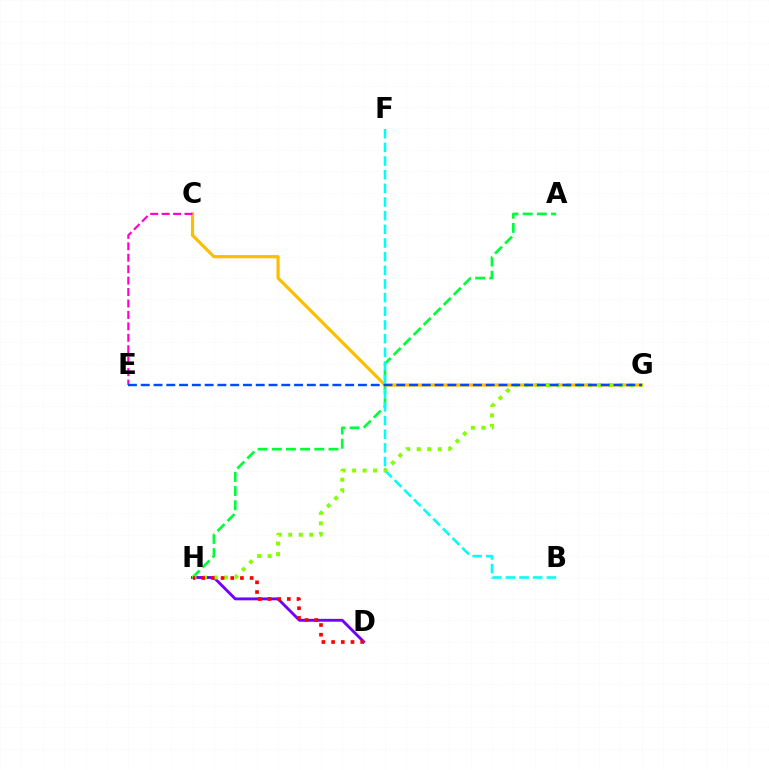{('D', 'H'): [{'color': '#7200ff', 'line_style': 'solid', 'thickness': 2.07}, {'color': '#ff0000', 'line_style': 'dotted', 'thickness': 2.63}], ('A', 'H'): [{'color': '#00ff39', 'line_style': 'dashed', 'thickness': 1.93}], ('C', 'G'): [{'color': '#ffbd00', 'line_style': 'solid', 'thickness': 2.28}], ('B', 'F'): [{'color': '#00fff6', 'line_style': 'dashed', 'thickness': 1.86}], ('G', 'H'): [{'color': '#84ff00', 'line_style': 'dotted', 'thickness': 2.85}], ('C', 'E'): [{'color': '#ff00cf', 'line_style': 'dashed', 'thickness': 1.55}], ('E', 'G'): [{'color': '#004bff', 'line_style': 'dashed', 'thickness': 1.74}]}